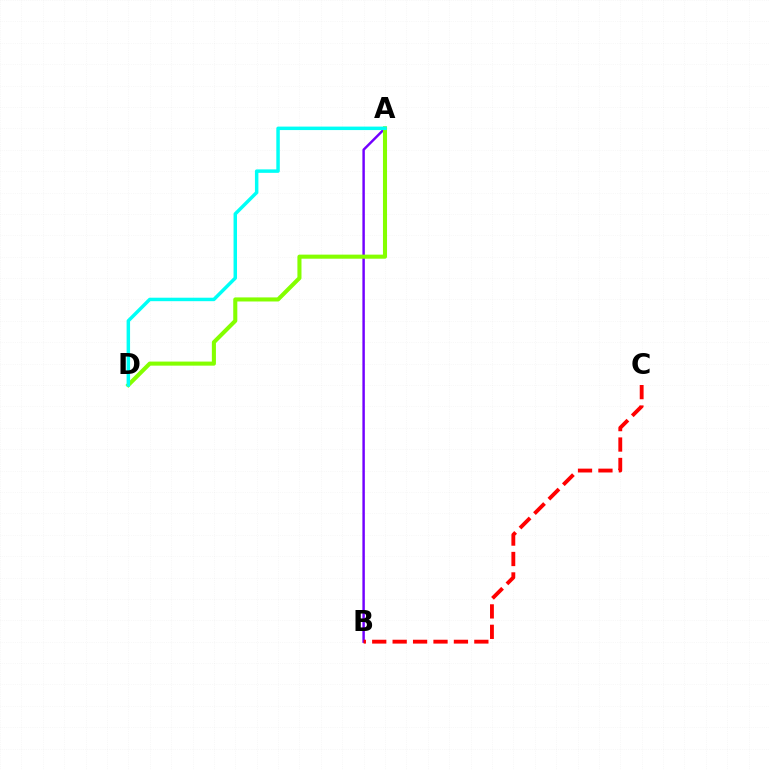{('A', 'B'): [{'color': '#7200ff', 'line_style': 'solid', 'thickness': 1.76}], ('A', 'D'): [{'color': '#84ff00', 'line_style': 'solid', 'thickness': 2.93}, {'color': '#00fff6', 'line_style': 'solid', 'thickness': 2.5}], ('B', 'C'): [{'color': '#ff0000', 'line_style': 'dashed', 'thickness': 2.77}]}